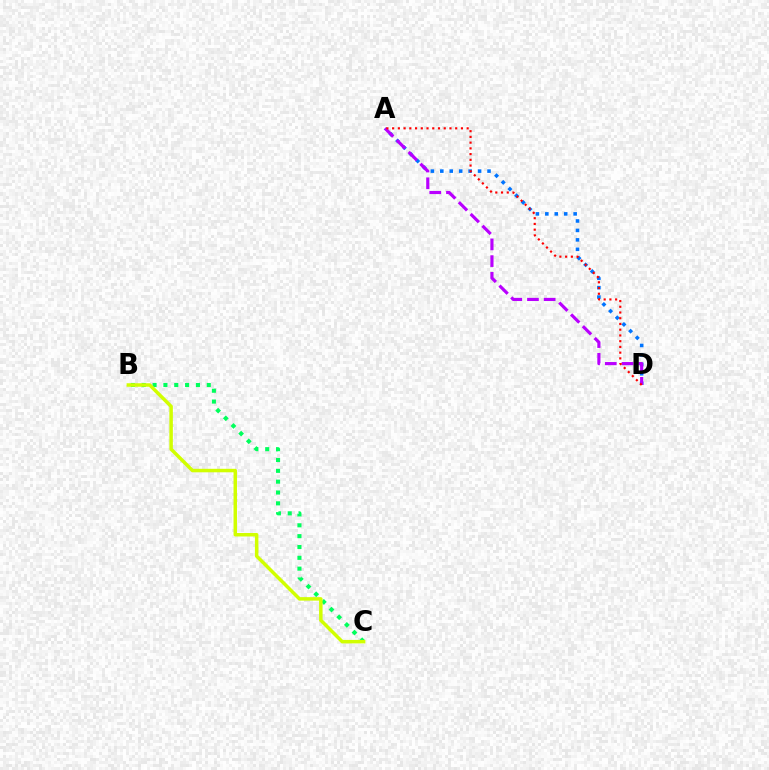{('B', 'C'): [{'color': '#00ff5c', 'line_style': 'dotted', 'thickness': 2.94}, {'color': '#d1ff00', 'line_style': 'solid', 'thickness': 2.51}], ('A', 'D'): [{'color': '#0074ff', 'line_style': 'dotted', 'thickness': 2.57}, {'color': '#b900ff', 'line_style': 'dashed', 'thickness': 2.27}, {'color': '#ff0000', 'line_style': 'dotted', 'thickness': 1.56}]}